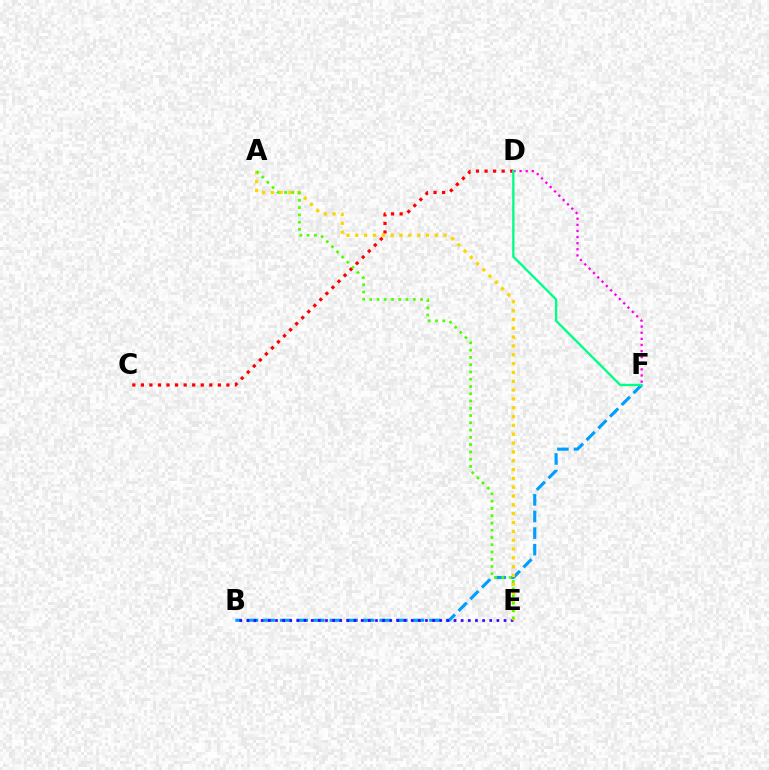{('B', 'F'): [{'color': '#009eff', 'line_style': 'dashed', 'thickness': 2.25}], ('B', 'E'): [{'color': '#3700ff', 'line_style': 'dotted', 'thickness': 1.94}], ('C', 'D'): [{'color': '#ff0000', 'line_style': 'dotted', 'thickness': 2.32}], ('A', 'E'): [{'color': '#ffd500', 'line_style': 'dotted', 'thickness': 2.4}, {'color': '#4fff00', 'line_style': 'dotted', 'thickness': 1.97}], ('D', 'F'): [{'color': '#ff00ed', 'line_style': 'dotted', 'thickness': 1.66}, {'color': '#00ff86', 'line_style': 'solid', 'thickness': 1.69}]}